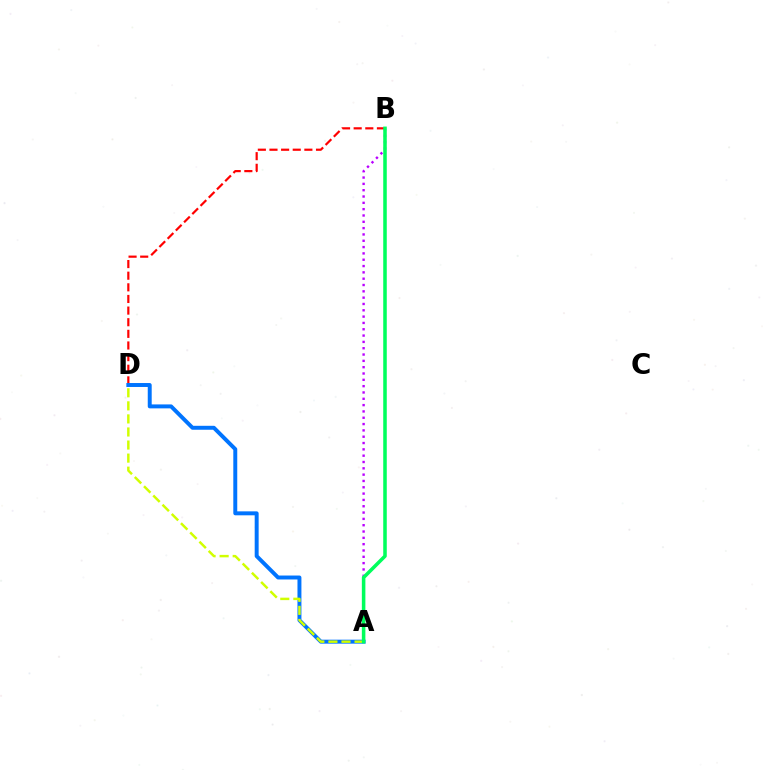{('B', 'D'): [{'color': '#ff0000', 'line_style': 'dashed', 'thickness': 1.58}], ('A', 'D'): [{'color': '#0074ff', 'line_style': 'solid', 'thickness': 2.84}, {'color': '#d1ff00', 'line_style': 'dashed', 'thickness': 1.77}], ('A', 'B'): [{'color': '#b900ff', 'line_style': 'dotted', 'thickness': 1.72}, {'color': '#00ff5c', 'line_style': 'solid', 'thickness': 2.55}]}